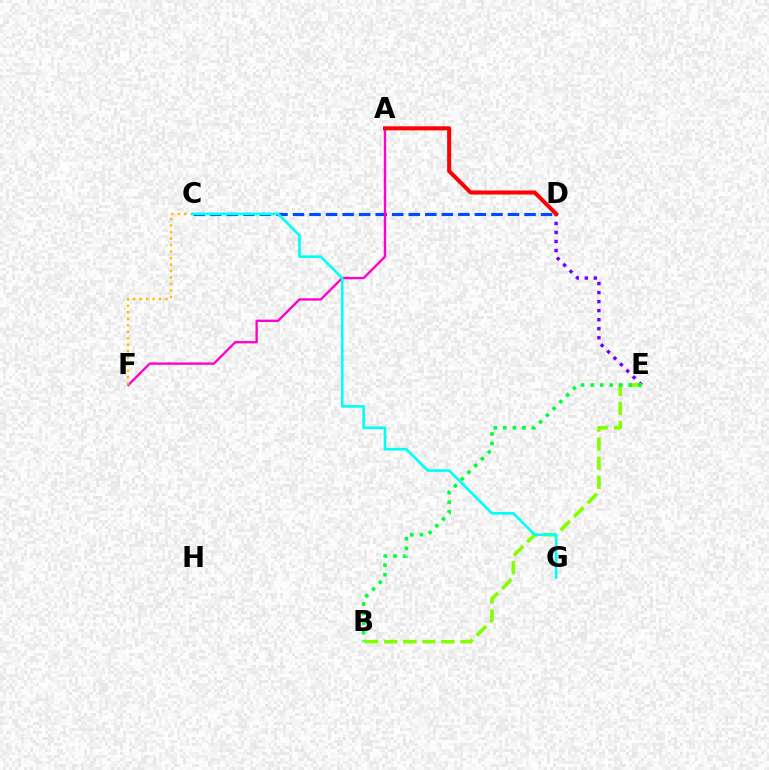{('D', 'E'): [{'color': '#7200ff', 'line_style': 'dotted', 'thickness': 2.46}], ('B', 'E'): [{'color': '#84ff00', 'line_style': 'dashed', 'thickness': 2.59}, {'color': '#00ff39', 'line_style': 'dotted', 'thickness': 2.59}], ('C', 'D'): [{'color': '#004bff', 'line_style': 'dashed', 'thickness': 2.25}], ('A', 'F'): [{'color': '#ff00cf', 'line_style': 'solid', 'thickness': 1.7}], ('C', 'F'): [{'color': '#ffbd00', 'line_style': 'dotted', 'thickness': 1.76}], ('A', 'D'): [{'color': '#ff0000', 'line_style': 'solid', 'thickness': 2.91}], ('C', 'G'): [{'color': '#00fff6', 'line_style': 'solid', 'thickness': 1.9}]}